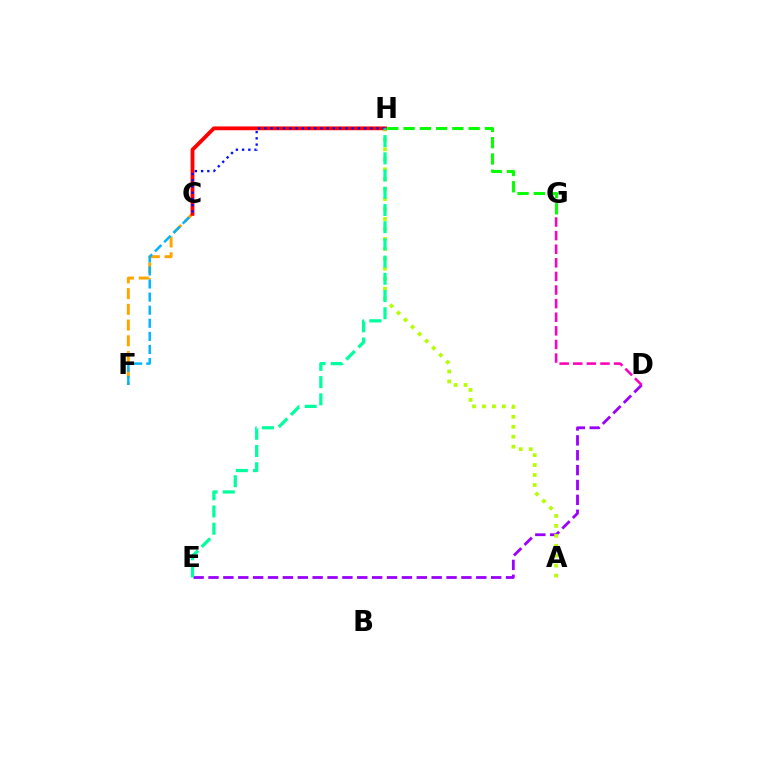{('C', 'F'): [{'color': '#ffa500', 'line_style': 'dashed', 'thickness': 2.14}, {'color': '#00b5ff', 'line_style': 'dashed', 'thickness': 1.78}], ('D', 'E'): [{'color': '#9b00ff', 'line_style': 'dashed', 'thickness': 2.02}], ('G', 'H'): [{'color': '#08ff00', 'line_style': 'dashed', 'thickness': 2.21}], ('A', 'H'): [{'color': '#b3ff00', 'line_style': 'dotted', 'thickness': 2.7}], ('C', 'H'): [{'color': '#ff0000', 'line_style': 'solid', 'thickness': 2.73}, {'color': '#0010ff', 'line_style': 'dotted', 'thickness': 1.69}], ('D', 'G'): [{'color': '#ff00bd', 'line_style': 'dashed', 'thickness': 1.85}], ('E', 'H'): [{'color': '#00ff9d', 'line_style': 'dashed', 'thickness': 2.34}]}